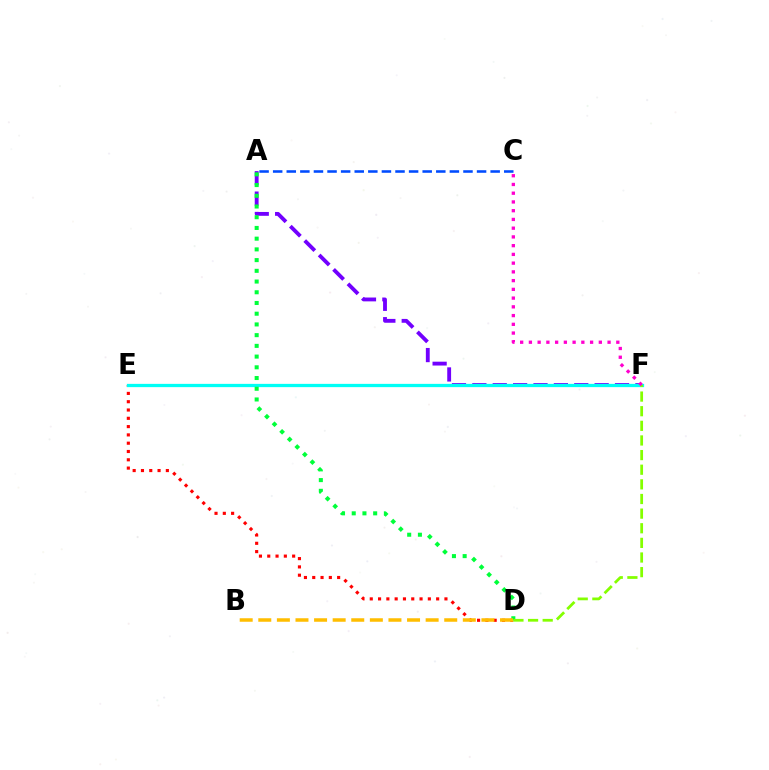{('A', 'F'): [{'color': '#7200ff', 'line_style': 'dashed', 'thickness': 2.77}], ('D', 'E'): [{'color': '#ff0000', 'line_style': 'dotted', 'thickness': 2.25}], ('E', 'F'): [{'color': '#00fff6', 'line_style': 'solid', 'thickness': 2.36}], ('A', 'C'): [{'color': '#004bff', 'line_style': 'dashed', 'thickness': 1.85}], ('A', 'D'): [{'color': '#00ff39', 'line_style': 'dotted', 'thickness': 2.91}], ('D', 'F'): [{'color': '#84ff00', 'line_style': 'dashed', 'thickness': 1.99}], ('B', 'D'): [{'color': '#ffbd00', 'line_style': 'dashed', 'thickness': 2.53}], ('C', 'F'): [{'color': '#ff00cf', 'line_style': 'dotted', 'thickness': 2.38}]}